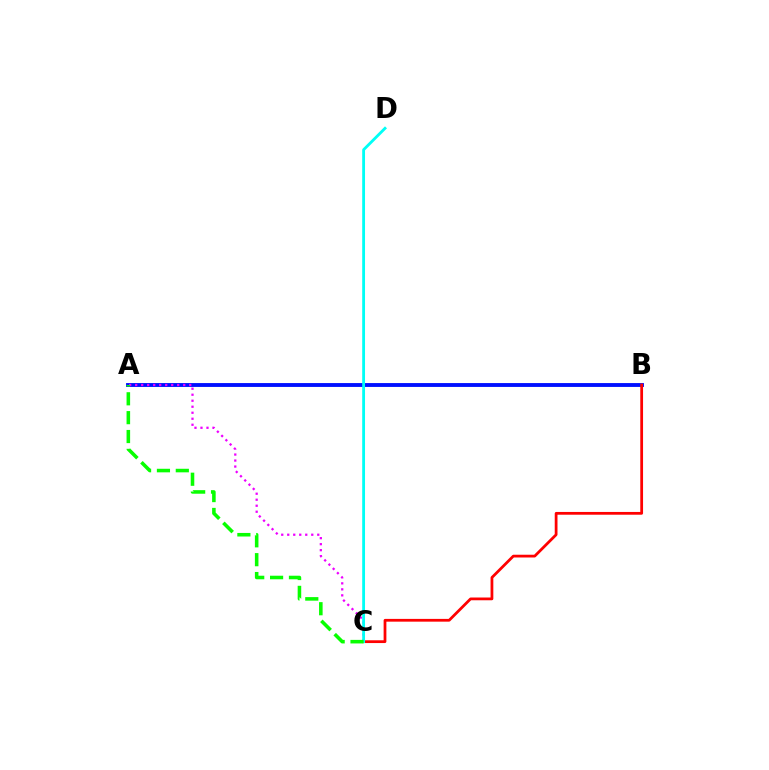{('A', 'B'): [{'color': '#fcf500', 'line_style': 'dotted', 'thickness': 1.59}, {'color': '#0010ff', 'line_style': 'solid', 'thickness': 2.78}], ('B', 'C'): [{'color': '#ff0000', 'line_style': 'solid', 'thickness': 1.99}], ('A', 'C'): [{'color': '#ee00ff', 'line_style': 'dotted', 'thickness': 1.63}, {'color': '#08ff00', 'line_style': 'dashed', 'thickness': 2.56}], ('C', 'D'): [{'color': '#00fff6', 'line_style': 'solid', 'thickness': 2.03}]}